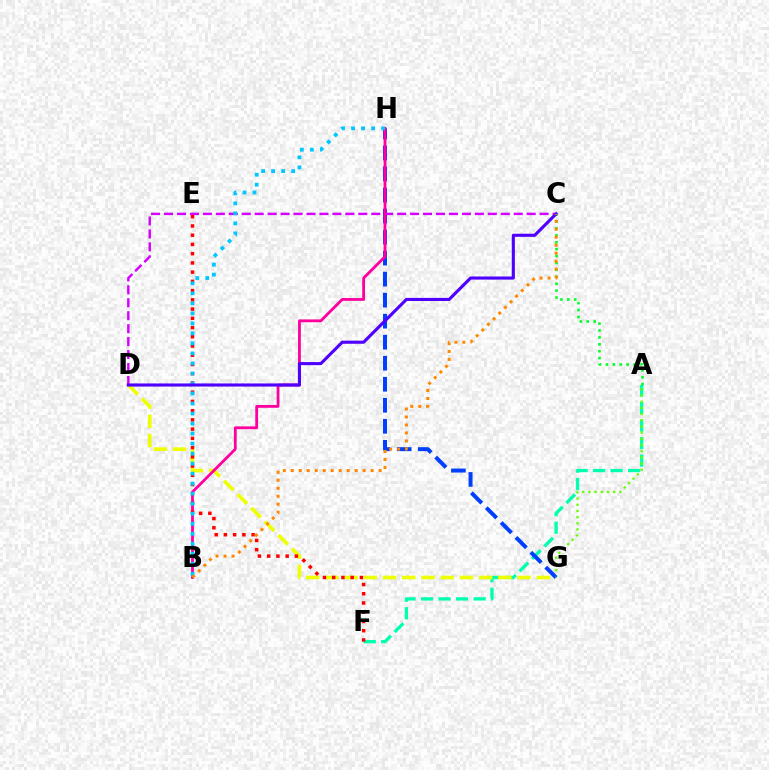{('A', 'F'): [{'color': '#00ffaf', 'line_style': 'dashed', 'thickness': 2.38}], ('A', 'G'): [{'color': '#66ff00', 'line_style': 'dotted', 'thickness': 1.68}], ('G', 'H'): [{'color': '#003fff', 'line_style': 'dashed', 'thickness': 2.86}], ('D', 'G'): [{'color': '#eeff00', 'line_style': 'dashed', 'thickness': 2.61}], ('C', 'D'): [{'color': '#d600ff', 'line_style': 'dashed', 'thickness': 1.76}, {'color': '#4f00ff', 'line_style': 'solid', 'thickness': 2.23}], ('B', 'H'): [{'color': '#ff00a0', 'line_style': 'solid', 'thickness': 2.02}, {'color': '#00c7ff', 'line_style': 'dotted', 'thickness': 2.72}], ('A', 'C'): [{'color': '#00ff27', 'line_style': 'dotted', 'thickness': 1.88}], ('E', 'F'): [{'color': '#ff0000', 'line_style': 'dotted', 'thickness': 2.51}], ('B', 'C'): [{'color': '#ff8800', 'line_style': 'dotted', 'thickness': 2.17}]}